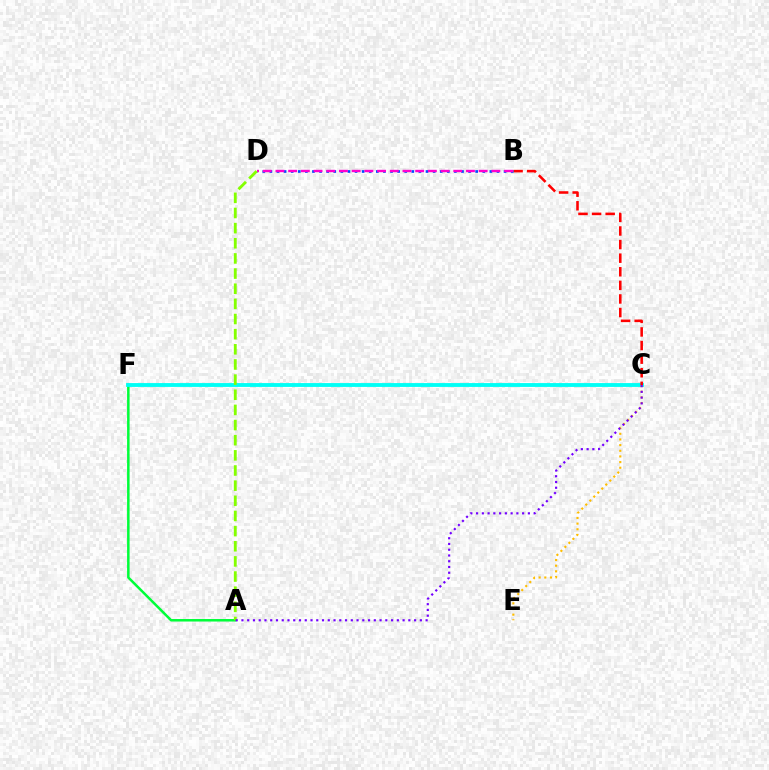{('A', 'F'): [{'color': '#00ff39', 'line_style': 'solid', 'thickness': 1.8}], ('C', 'F'): [{'color': '#00fff6', 'line_style': 'solid', 'thickness': 2.77}], ('C', 'E'): [{'color': '#ffbd00', 'line_style': 'dotted', 'thickness': 1.54}], ('B', 'C'): [{'color': '#ff0000', 'line_style': 'dashed', 'thickness': 1.85}], ('B', 'D'): [{'color': '#004bff', 'line_style': 'dotted', 'thickness': 1.93}, {'color': '#ff00cf', 'line_style': 'dashed', 'thickness': 1.73}], ('A', 'D'): [{'color': '#84ff00', 'line_style': 'dashed', 'thickness': 2.06}], ('A', 'C'): [{'color': '#7200ff', 'line_style': 'dotted', 'thickness': 1.56}]}